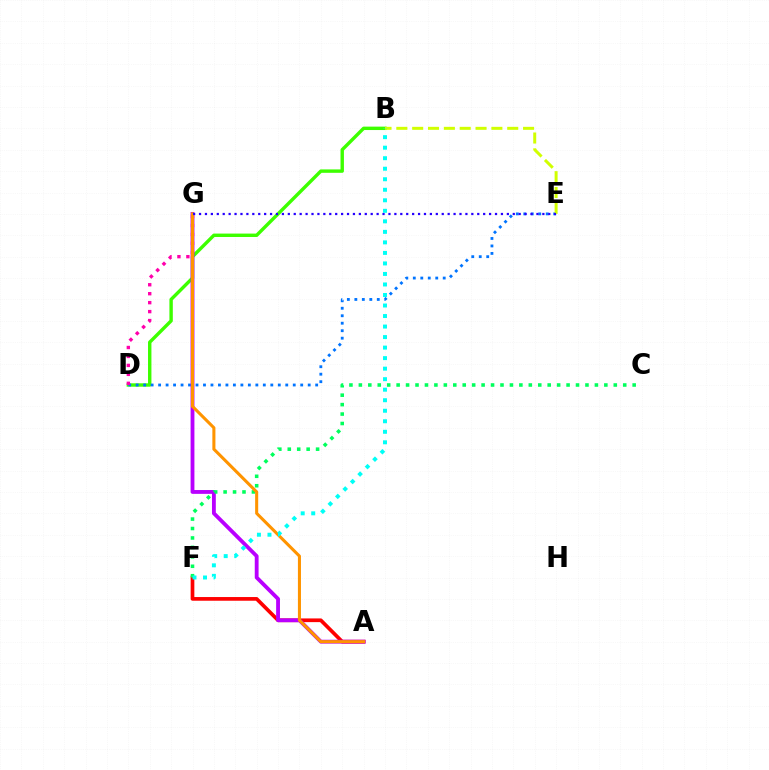{('B', 'D'): [{'color': '#3dff00', 'line_style': 'solid', 'thickness': 2.45}], ('D', 'E'): [{'color': '#0074ff', 'line_style': 'dotted', 'thickness': 2.03}], ('A', 'F'): [{'color': '#ff0000', 'line_style': 'solid', 'thickness': 2.66}], ('B', 'E'): [{'color': '#d1ff00', 'line_style': 'dashed', 'thickness': 2.15}], ('A', 'G'): [{'color': '#b900ff', 'line_style': 'solid', 'thickness': 2.76}, {'color': '#ff9400', 'line_style': 'solid', 'thickness': 2.2}], ('C', 'F'): [{'color': '#00ff5c', 'line_style': 'dotted', 'thickness': 2.57}], ('D', 'G'): [{'color': '#ff00ac', 'line_style': 'dotted', 'thickness': 2.43}], ('E', 'G'): [{'color': '#2500ff', 'line_style': 'dotted', 'thickness': 1.61}], ('B', 'F'): [{'color': '#00fff6', 'line_style': 'dotted', 'thickness': 2.86}]}